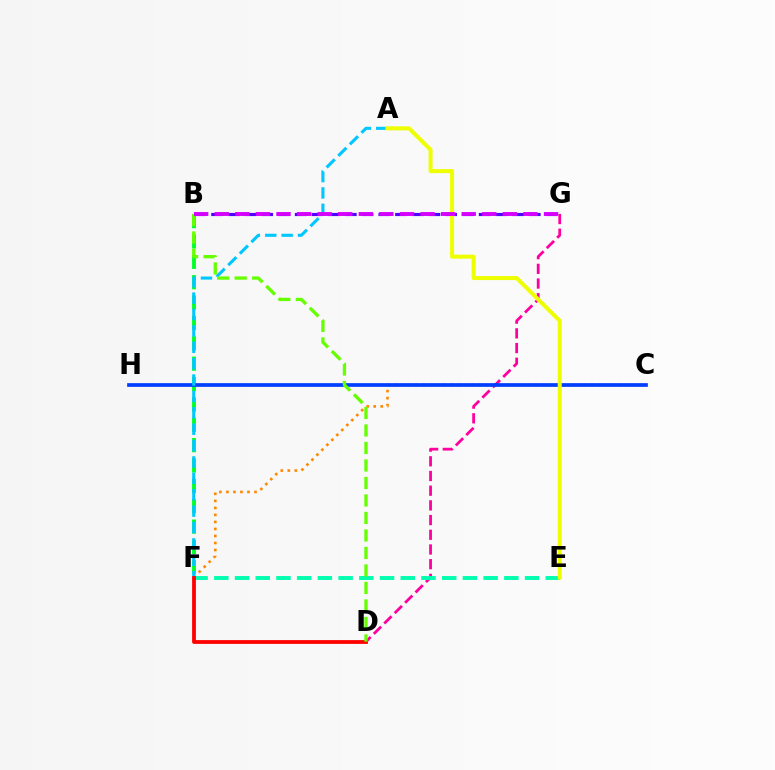{('B', 'F'): [{'color': '#00ff27', 'line_style': 'dashed', 'thickness': 2.77}], ('D', 'G'): [{'color': '#ff00a0', 'line_style': 'dashed', 'thickness': 2.0}], ('C', 'F'): [{'color': '#ff8800', 'line_style': 'dotted', 'thickness': 1.91}], ('C', 'H'): [{'color': '#003fff', 'line_style': 'solid', 'thickness': 2.66}], ('E', 'F'): [{'color': '#00ffaf', 'line_style': 'dashed', 'thickness': 2.81}], ('A', 'F'): [{'color': '#00c7ff', 'line_style': 'dashed', 'thickness': 2.23}], ('B', 'G'): [{'color': '#4f00ff', 'line_style': 'dashed', 'thickness': 2.27}, {'color': '#d600ff', 'line_style': 'dashed', 'thickness': 2.8}], ('D', 'F'): [{'color': '#ff0000', 'line_style': 'solid', 'thickness': 2.72}], ('A', 'E'): [{'color': '#eeff00', 'line_style': 'solid', 'thickness': 2.89}], ('B', 'D'): [{'color': '#66ff00', 'line_style': 'dashed', 'thickness': 2.38}]}